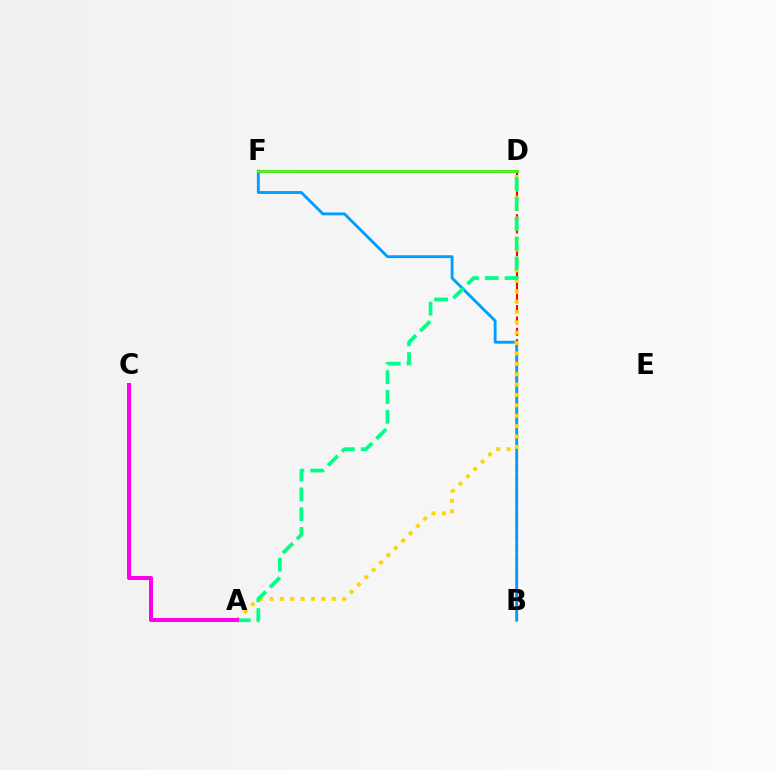{('B', 'D'): [{'color': '#ff0000', 'line_style': 'dashed', 'thickness': 1.54}], ('B', 'F'): [{'color': '#009eff', 'line_style': 'solid', 'thickness': 2.06}], ('A', 'D'): [{'color': '#ffd500', 'line_style': 'dotted', 'thickness': 2.82}, {'color': '#00ff86', 'line_style': 'dashed', 'thickness': 2.69}], ('D', 'F'): [{'color': '#3700ff', 'line_style': 'solid', 'thickness': 2.02}, {'color': '#4fff00', 'line_style': 'solid', 'thickness': 2.0}], ('A', 'C'): [{'color': '#ff00ed', 'line_style': 'solid', 'thickness': 2.87}]}